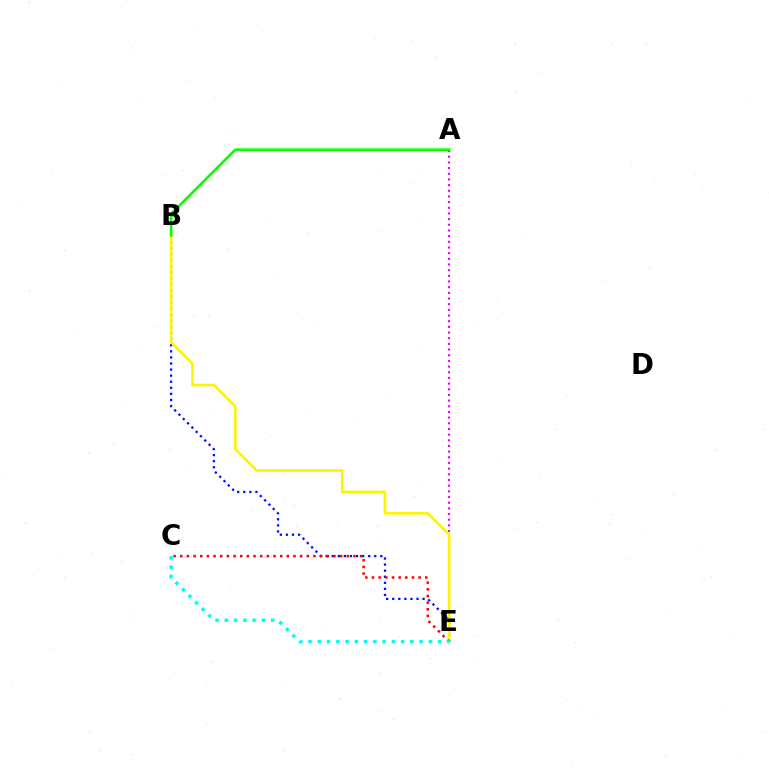{('A', 'E'): [{'color': '#ee00ff', 'line_style': 'dotted', 'thickness': 1.54}], ('B', 'E'): [{'color': '#0010ff', 'line_style': 'dotted', 'thickness': 1.65}, {'color': '#fcf500', 'line_style': 'solid', 'thickness': 1.88}], ('C', 'E'): [{'color': '#ff0000', 'line_style': 'dotted', 'thickness': 1.81}, {'color': '#00fff6', 'line_style': 'dotted', 'thickness': 2.52}], ('A', 'B'): [{'color': '#08ff00', 'line_style': 'solid', 'thickness': 1.9}]}